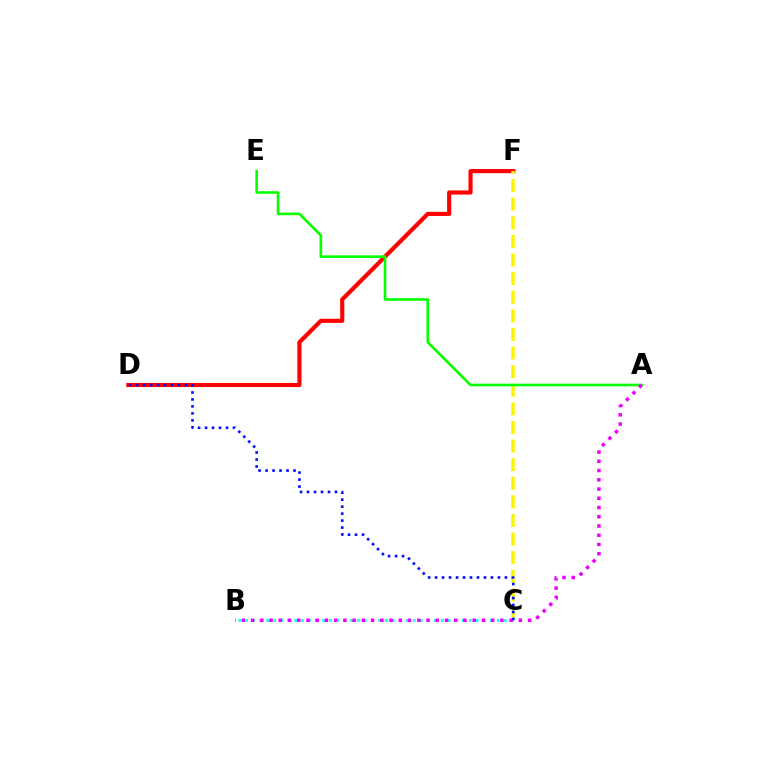{('D', 'F'): [{'color': '#ff0000', 'line_style': 'solid', 'thickness': 2.98}], ('B', 'C'): [{'color': '#00fff6', 'line_style': 'dotted', 'thickness': 1.9}], ('C', 'F'): [{'color': '#fcf500', 'line_style': 'dashed', 'thickness': 2.53}], ('A', 'E'): [{'color': '#08ff00', 'line_style': 'solid', 'thickness': 1.9}], ('A', 'B'): [{'color': '#ee00ff', 'line_style': 'dotted', 'thickness': 2.51}], ('C', 'D'): [{'color': '#0010ff', 'line_style': 'dotted', 'thickness': 1.9}]}